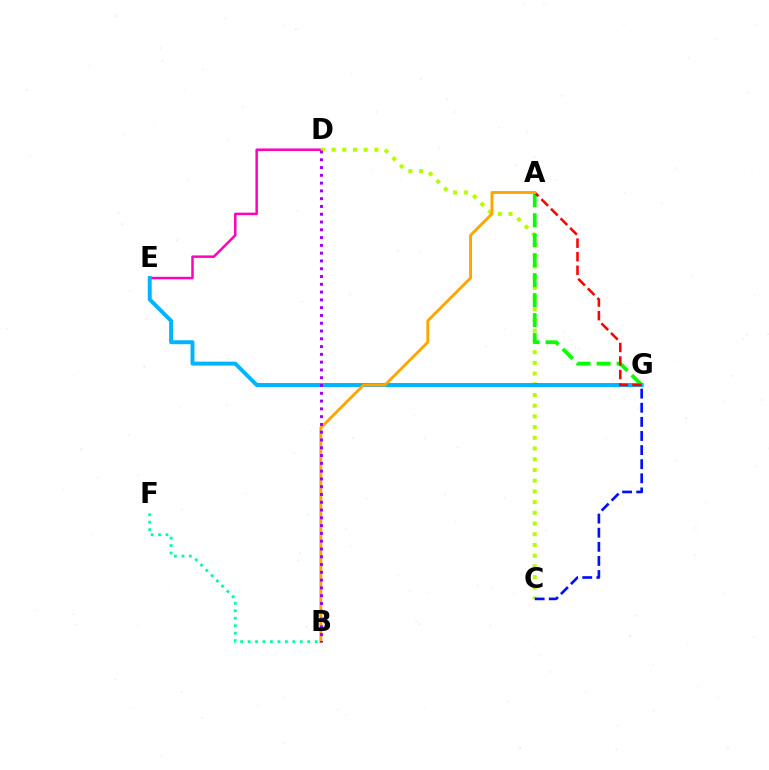{('D', 'E'): [{'color': '#ff00bd', 'line_style': 'solid', 'thickness': 1.79}], ('B', 'F'): [{'color': '#00ff9d', 'line_style': 'dotted', 'thickness': 2.02}], ('C', 'D'): [{'color': '#b3ff00', 'line_style': 'dotted', 'thickness': 2.91}], ('A', 'G'): [{'color': '#08ff00', 'line_style': 'dashed', 'thickness': 2.71}, {'color': '#ff0000', 'line_style': 'dashed', 'thickness': 1.84}], ('E', 'G'): [{'color': '#00b5ff', 'line_style': 'solid', 'thickness': 2.85}], ('C', 'G'): [{'color': '#0010ff', 'line_style': 'dashed', 'thickness': 1.92}], ('A', 'B'): [{'color': '#ffa500', 'line_style': 'solid', 'thickness': 2.08}], ('B', 'D'): [{'color': '#9b00ff', 'line_style': 'dotted', 'thickness': 2.12}]}